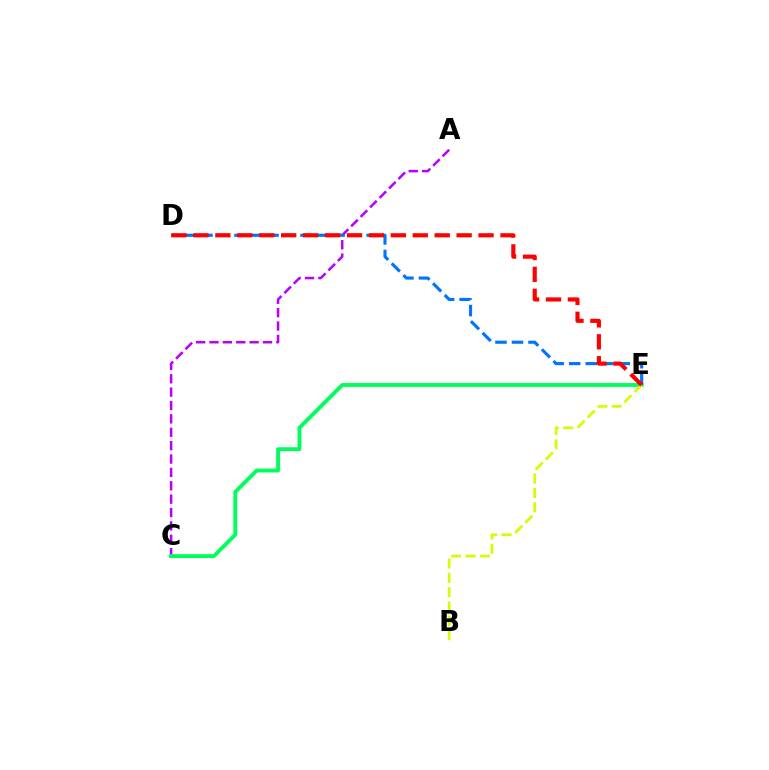{('A', 'C'): [{'color': '#b900ff', 'line_style': 'dashed', 'thickness': 1.82}], ('C', 'E'): [{'color': '#00ff5c', 'line_style': 'solid', 'thickness': 2.79}], ('B', 'E'): [{'color': '#d1ff00', 'line_style': 'dashed', 'thickness': 1.95}], ('D', 'E'): [{'color': '#0074ff', 'line_style': 'dashed', 'thickness': 2.24}, {'color': '#ff0000', 'line_style': 'dashed', 'thickness': 2.98}]}